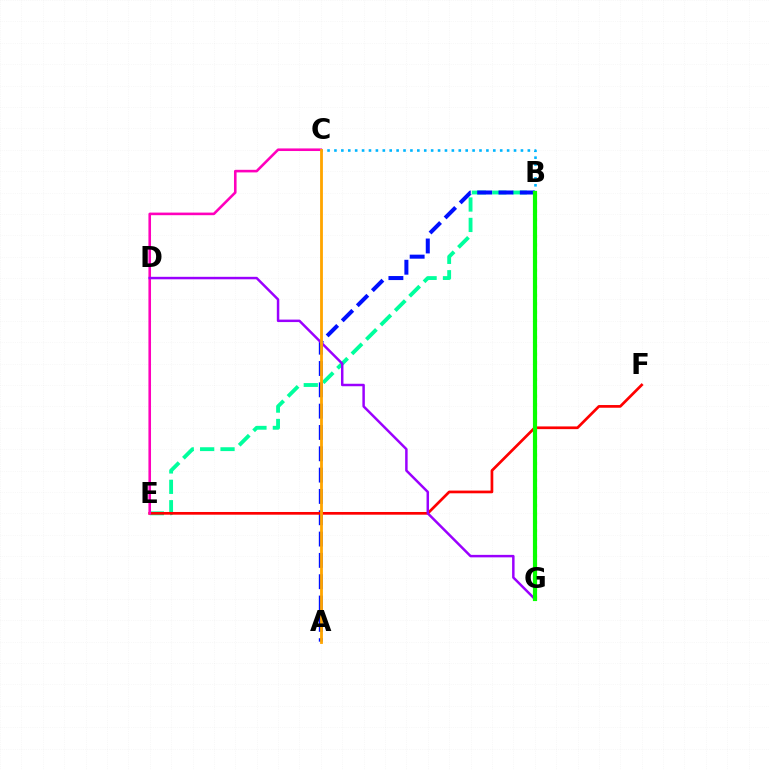{('B', 'E'): [{'color': '#00ff9d', 'line_style': 'dashed', 'thickness': 2.77}], ('A', 'B'): [{'color': '#0010ff', 'line_style': 'dashed', 'thickness': 2.9}], ('B', 'C'): [{'color': '#00b5ff', 'line_style': 'dotted', 'thickness': 1.88}], ('E', 'F'): [{'color': '#ff0000', 'line_style': 'solid', 'thickness': 1.95}], ('C', 'E'): [{'color': '#ff00bd', 'line_style': 'solid', 'thickness': 1.87}], ('B', 'G'): [{'color': '#b3ff00', 'line_style': 'dotted', 'thickness': 2.28}, {'color': '#08ff00', 'line_style': 'solid', 'thickness': 3.0}], ('D', 'G'): [{'color': '#9b00ff', 'line_style': 'solid', 'thickness': 1.79}], ('A', 'C'): [{'color': '#ffa500', 'line_style': 'solid', 'thickness': 2.02}]}